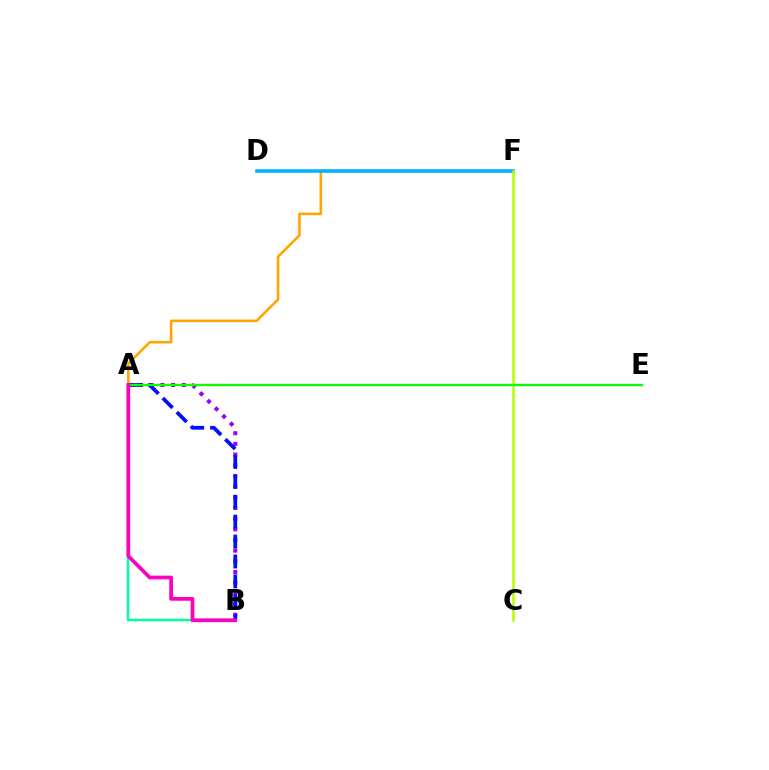{('A', 'F'): [{'color': '#ffa500', 'line_style': 'solid', 'thickness': 1.87}], ('A', 'B'): [{'color': '#00ff9d', 'line_style': 'solid', 'thickness': 1.79}, {'color': '#9b00ff', 'line_style': 'dotted', 'thickness': 2.9}, {'color': '#0010ff', 'line_style': 'dashed', 'thickness': 2.7}, {'color': '#ff00bd', 'line_style': 'solid', 'thickness': 2.68}], ('A', 'E'): [{'color': '#ff0000', 'line_style': 'solid', 'thickness': 1.59}, {'color': '#08ff00', 'line_style': 'solid', 'thickness': 1.53}], ('D', 'F'): [{'color': '#00b5ff', 'line_style': 'solid', 'thickness': 2.58}], ('C', 'F'): [{'color': '#b3ff00', 'line_style': 'solid', 'thickness': 1.81}]}